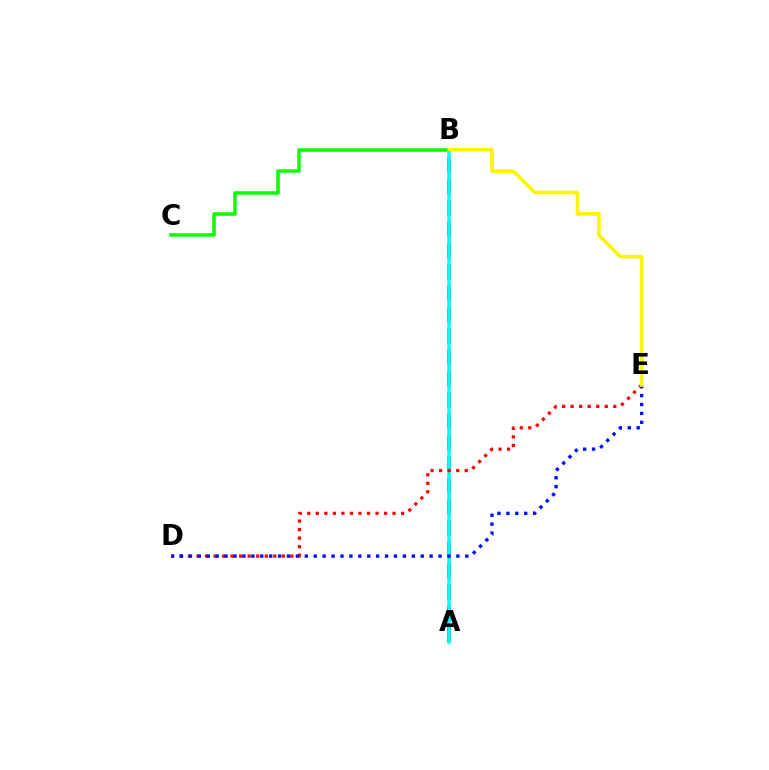{('A', 'B'): [{'color': '#ee00ff', 'line_style': 'dashed', 'thickness': 2.9}, {'color': '#00fff6', 'line_style': 'solid', 'thickness': 2.54}], ('D', 'E'): [{'color': '#ff0000', 'line_style': 'dotted', 'thickness': 2.32}, {'color': '#0010ff', 'line_style': 'dotted', 'thickness': 2.42}], ('B', 'C'): [{'color': '#08ff00', 'line_style': 'solid', 'thickness': 2.56}], ('B', 'E'): [{'color': '#fcf500', 'line_style': 'solid', 'thickness': 2.58}]}